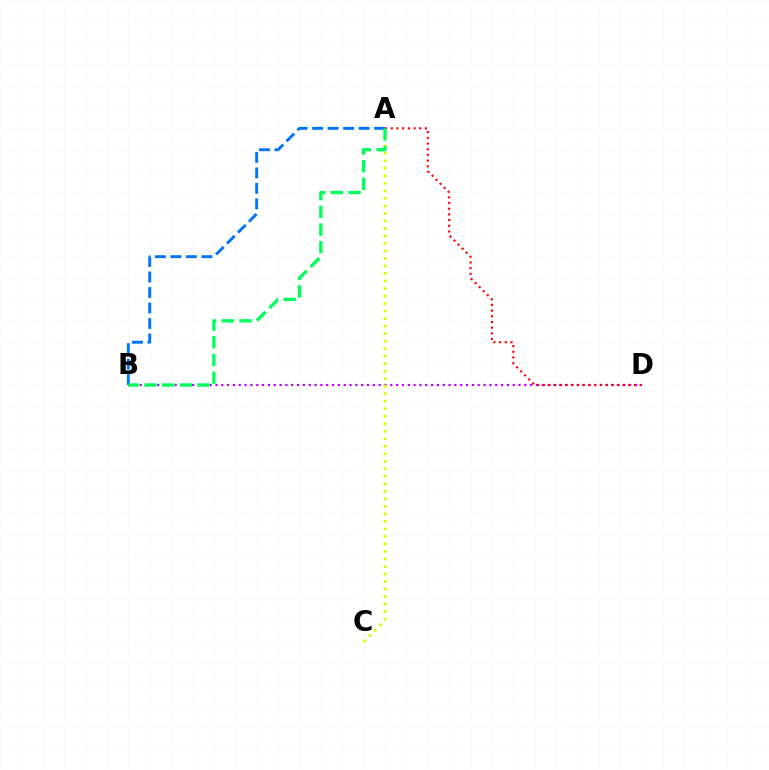{('B', 'D'): [{'color': '#b900ff', 'line_style': 'dotted', 'thickness': 1.58}], ('A', 'C'): [{'color': '#d1ff00', 'line_style': 'dotted', 'thickness': 2.04}], ('A', 'B'): [{'color': '#0074ff', 'line_style': 'dashed', 'thickness': 2.11}, {'color': '#00ff5c', 'line_style': 'dashed', 'thickness': 2.4}], ('A', 'D'): [{'color': '#ff0000', 'line_style': 'dotted', 'thickness': 1.55}]}